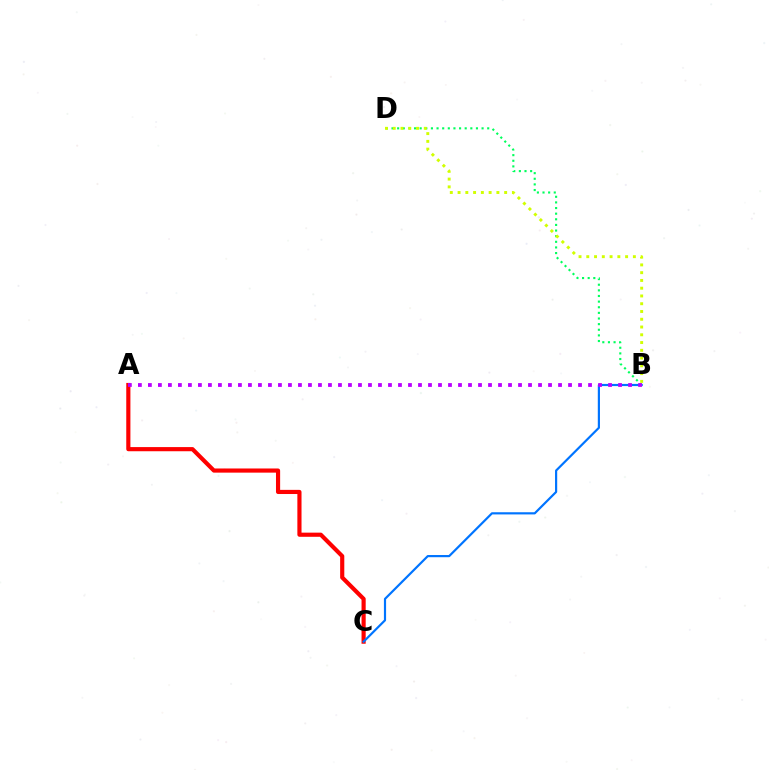{('A', 'C'): [{'color': '#ff0000', 'line_style': 'solid', 'thickness': 2.99}], ('B', 'D'): [{'color': '#00ff5c', 'line_style': 'dotted', 'thickness': 1.53}, {'color': '#d1ff00', 'line_style': 'dotted', 'thickness': 2.11}], ('B', 'C'): [{'color': '#0074ff', 'line_style': 'solid', 'thickness': 1.57}], ('A', 'B'): [{'color': '#b900ff', 'line_style': 'dotted', 'thickness': 2.72}]}